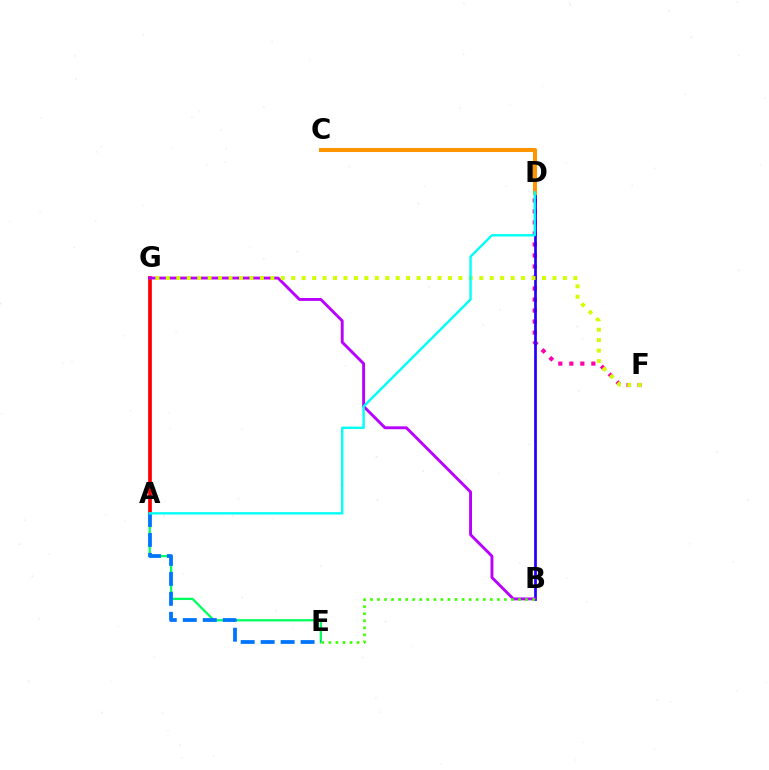{('A', 'E'): [{'color': '#00ff5c', 'line_style': 'solid', 'thickness': 1.63}, {'color': '#0074ff', 'line_style': 'dashed', 'thickness': 2.71}], ('D', 'F'): [{'color': '#ff00ac', 'line_style': 'dotted', 'thickness': 2.99}], ('B', 'D'): [{'color': '#2500ff', 'line_style': 'solid', 'thickness': 1.96}], ('A', 'G'): [{'color': '#ff0000', 'line_style': 'solid', 'thickness': 2.68}], ('B', 'G'): [{'color': '#b900ff', 'line_style': 'solid', 'thickness': 2.07}], ('F', 'G'): [{'color': '#d1ff00', 'line_style': 'dotted', 'thickness': 2.84}], ('C', 'D'): [{'color': '#ff9400', 'line_style': 'solid', 'thickness': 2.92}], ('B', 'E'): [{'color': '#3dff00', 'line_style': 'dotted', 'thickness': 1.91}], ('A', 'D'): [{'color': '#00fff6', 'line_style': 'solid', 'thickness': 1.72}]}